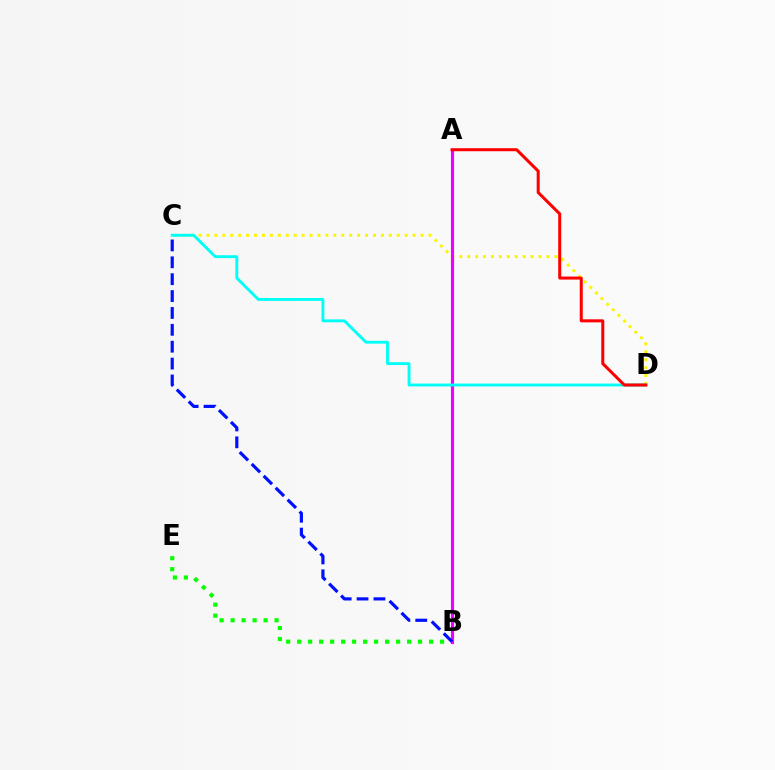{('C', 'D'): [{'color': '#fcf500', 'line_style': 'dotted', 'thickness': 2.15}, {'color': '#00fff6', 'line_style': 'solid', 'thickness': 2.08}], ('B', 'E'): [{'color': '#08ff00', 'line_style': 'dotted', 'thickness': 2.99}], ('A', 'B'): [{'color': '#ee00ff', 'line_style': 'solid', 'thickness': 2.25}], ('B', 'C'): [{'color': '#0010ff', 'line_style': 'dashed', 'thickness': 2.29}], ('A', 'D'): [{'color': '#ff0000', 'line_style': 'solid', 'thickness': 2.18}]}